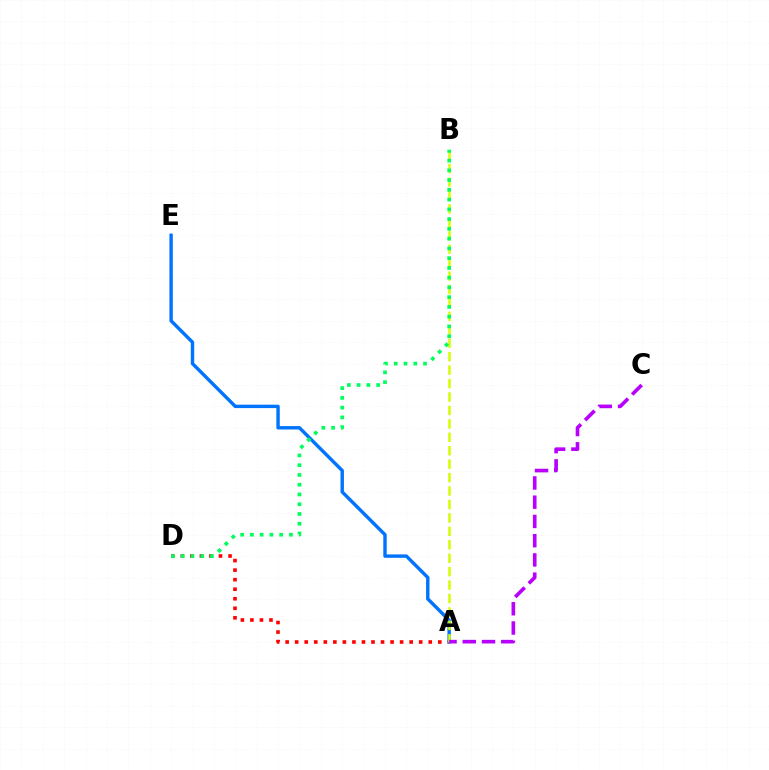{('A', 'D'): [{'color': '#ff0000', 'line_style': 'dotted', 'thickness': 2.59}], ('A', 'E'): [{'color': '#0074ff', 'line_style': 'solid', 'thickness': 2.46}], ('A', 'B'): [{'color': '#d1ff00', 'line_style': 'dashed', 'thickness': 1.83}], ('A', 'C'): [{'color': '#b900ff', 'line_style': 'dashed', 'thickness': 2.61}], ('B', 'D'): [{'color': '#00ff5c', 'line_style': 'dotted', 'thickness': 2.65}]}